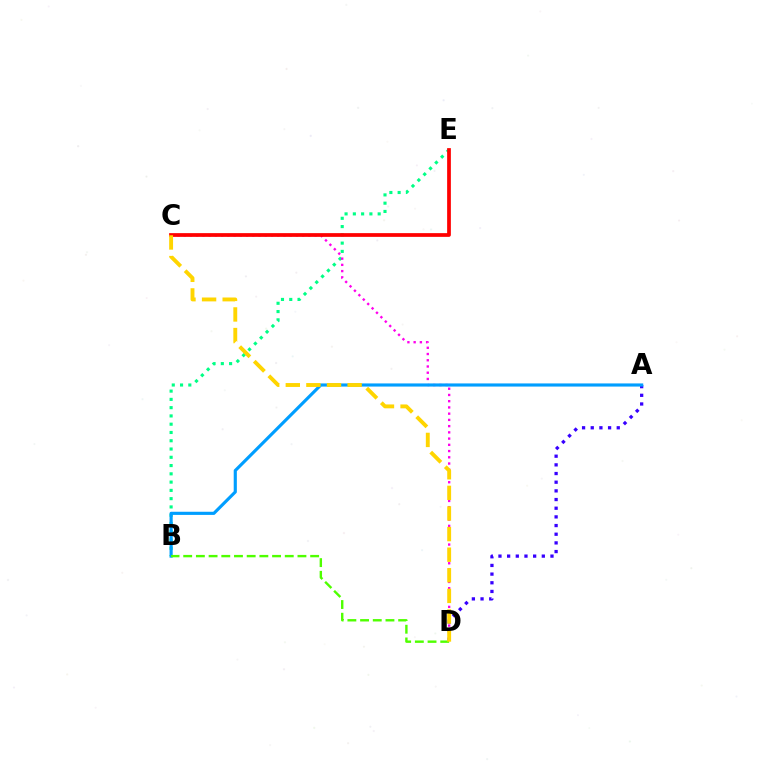{('B', 'E'): [{'color': '#00ff86', 'line_style': 'dotted', 'thickness': 2.25}], ('C', 'D'): [{'color': '#ff00ed', 'line_style': 'dotted', 'thickness': 1.69}, {'color': '#ffd500', 'line_style': 'dashed', 'thickness': 2.8}], ('A', 'D'): [{'color': '#3700ff', 'line_style': 'dotted', 'thickness': 2.36}], ('A', 'B'): [{'color': '#009eff', 'line_style': 'solid', 'thickness': 2.26}], ('B', 'D'): [{'color': '#4fff00', 'line_style': 'dashed', 'thickness': 1.72}], ('C', 'E'): [{'color': '#ff0000', 'line_style': 'solid', 'thickness': 2.69}]}